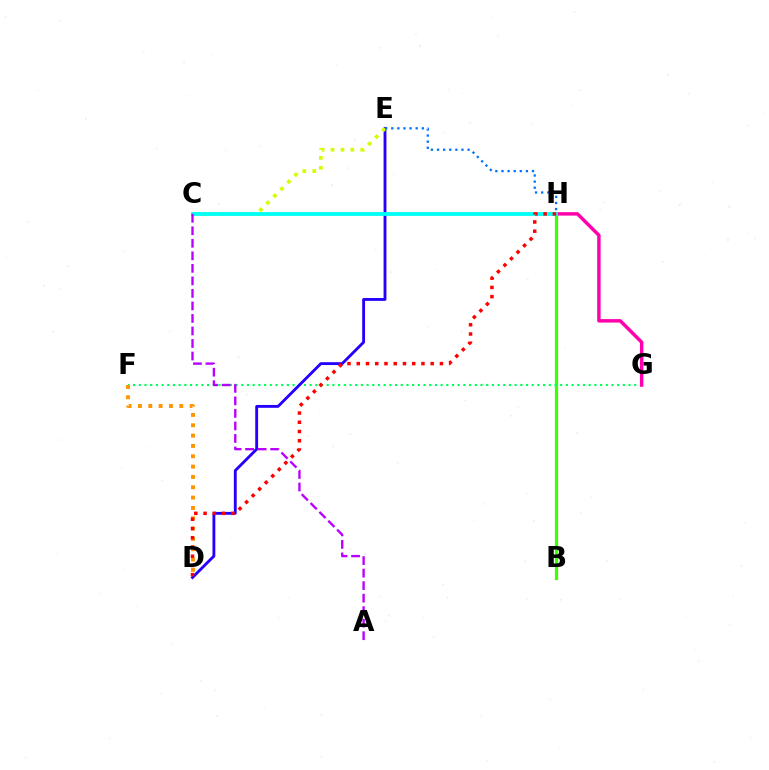{('B', 'H'): [{'color': '#3dff00', 'line_style': 'solid', 'thickness': 2.33}], ('F', 'G'): [{'color': '#00ff5c', 'line_style': 'dotted', 'thickness': 1.55}], ('D', 'E'): [{'color': '#2500ff', 'line_style': 'solid', 'thickness': 2.05}], ('C', 'E'): [{'color': '#d1ff00', 'line_style': 'dotted', 'thickness': 2.69}], ('G', 'H'): [{'color': '#ff00ac', 'line_style': 'solid', 'thickness': 2.48}], ('C', 'H'): [{'color': '#00fff6', 'line_style': 'solid', 'thickness': 2.73}], ('E', 'H'): [{'color': '#0074ff', 'line_style': 'dotted', 'thickness': 1.66}], ('A', 'C'): [{'color': '#b900ff', 'line_style': 'dashed', 'thickness': 1.7}], ('D', 'F'): [{'color': '#ff9400', 'line_style': 'dotted', 'thickness': 2.81}], ('D', 'H'): [{'color': '#ff0000', 'line_style': 'dotted', 'thickness': 2.51}]}